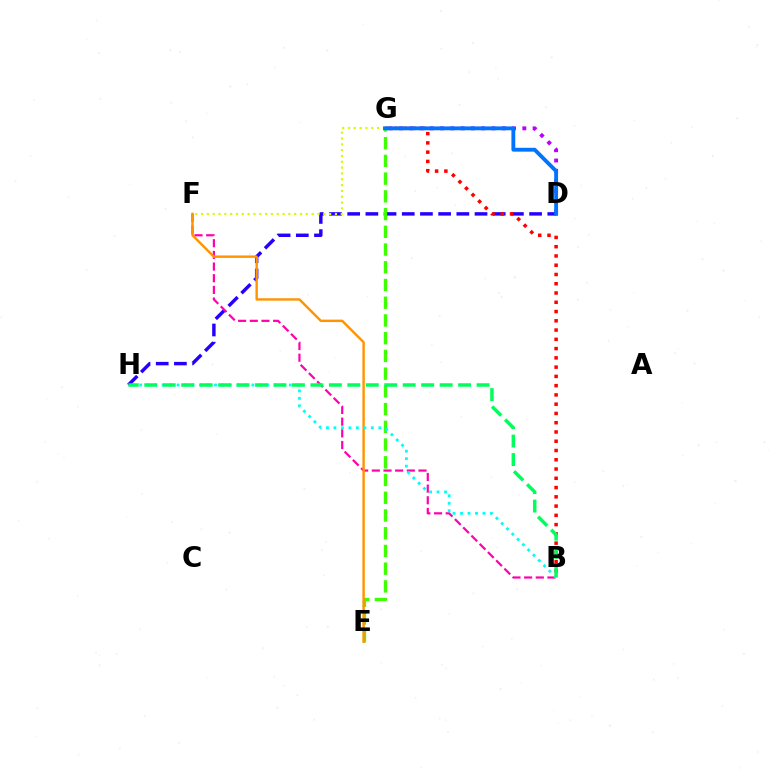{('D', 'G'): [{'color': '#b900ff', 'line_style': 'dotted', 'thickness': 2.8}, {'color': '#0074ff', 'line_style': 'solid', 'thickness': 2.78}], ('D', 'H'): [{'color': '#2500ff', 'line_style': 'dashed', 'thickness': 2.47}], ('B', 'G'): [{'color': '#ff0000', 'line_style': 'dotted', 'thickness': 2.52}], ('E', 'G'): [{'color': '#3dff00', 'line_style': 'dashed', 'thickness': 2.41}], ('B', 'F'): [{'color': '#ff00ac', 'line_style': 'dashed', 'thickness': 1.58}], ('E', 'F'): [{'color': '#ff9400', 'line_style': 'solid', 'thickness': 1.74}], ('B', 'H'): [{'color': '#00fff6', 'line_style': 'dotted', 'thickness': 2.03}, {'color': '#00ff5c', 'line_style': 'dashed', 'thickness': 2.51}], ('F', 'G'): [{'color': '#d1ff00', 'line_style': 'dotted', 'thickness': 1.58}]}